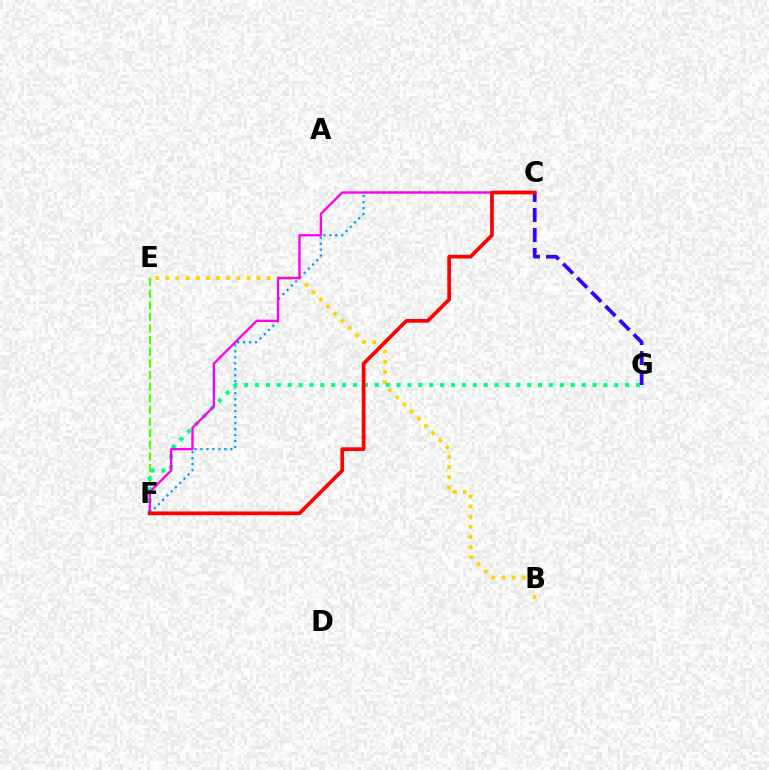{('B', 'E'): [{'color': '#ffd500', 'line_style': 'dotted', 'thickness': 2.76}], ('C', 'F'): [{'color': '#009eff', 'line_style': 'dotted', 'thickness': 1.63}, {'color': '#ff00ed', 'line_style': 'solid', 'thickness': 1.68}, {'color': '#ff0000', 'line_style': 'solid', 'thickness': 2.68}], ('E', 'F'): [{'color': '#4fff00', 'line_style': 'dashed', 'thickness': 1.58}], ('F', 'G'): [{'color': '#00ff86', 'line_style': 'dotted', 'thickness': 2.96}], ('C', 'G'): [{'color': '#3700ff', 'line_style': 'dashed', 'thickness': 2.72}]}